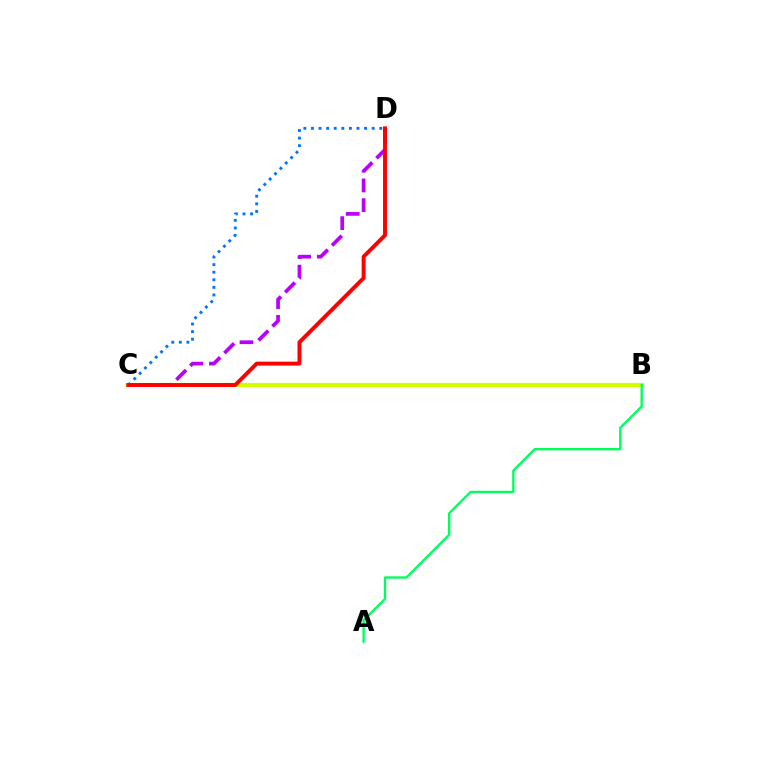{('B', 'C'): [{'color': '#d1ff00', 'line_style': 'solid', 'thickness': 3.0}], ('C', 'D'): [{'color': '#b900ff', 'line_style': 'dashed', 'thickness': 2.68}, {'color': '#0074ff', 'line_style': 'dotted', 'thickness': 2.06}, {'color': '#ff0000', 'line_style': 'solid', 'thickness': 2.82}], ('A', 'B'): [{'color': '#00ff5c', 'line_style': 'solid', 'thickness': 1.68}]}